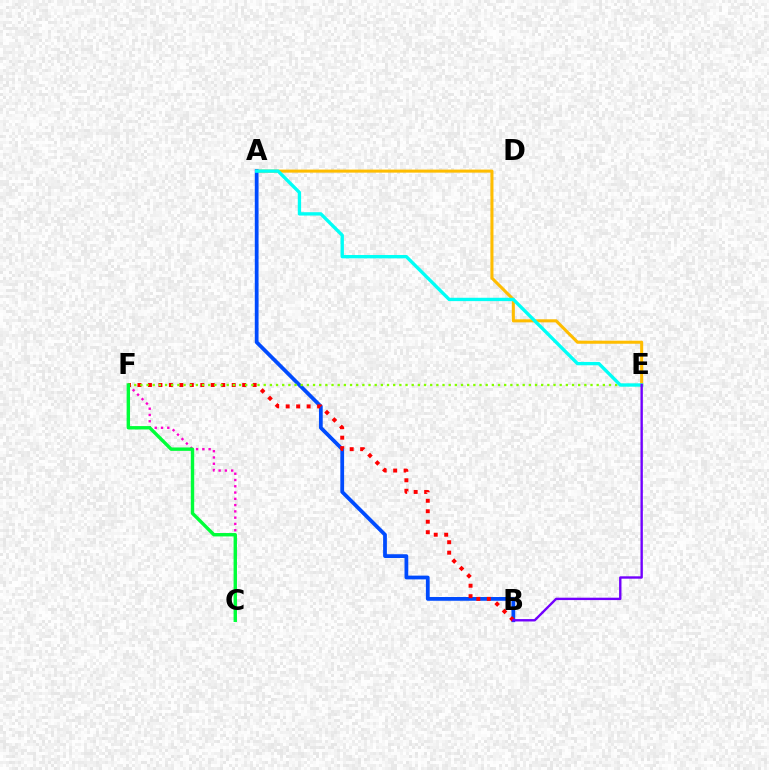{('C', 'F'): [{'color': '#ff00cf', 'line_style': 'dotted', 'thickness': 1.71}, {'color': '#00ff39', 'line_style': 'solid', 'thickness': 2.45}], ('A', 'E'): [{'color': '#ffbd00', 'line_style': 'solid', 'thickness': 2.2}, {'color': '#00fff6', 'line_style': 'solid', 'thickness': 2.41}], ('A', 'B'): [{'color': '#004bff', 'line_style': 'solid', 'thickness': 2.71}], ('B', 'F'): [{'color': '#ff0000', 'line_style': 'dotted', 'thickness': 2.85}], ('E', 'F'): [{'color': '#84ff00', 'line_style': 'dotted', 'thickness': 1.68}], ('B', 'E'): [{'color': '#7200ff', 'line_style': 'solid', 'thickness': 1.71}]}